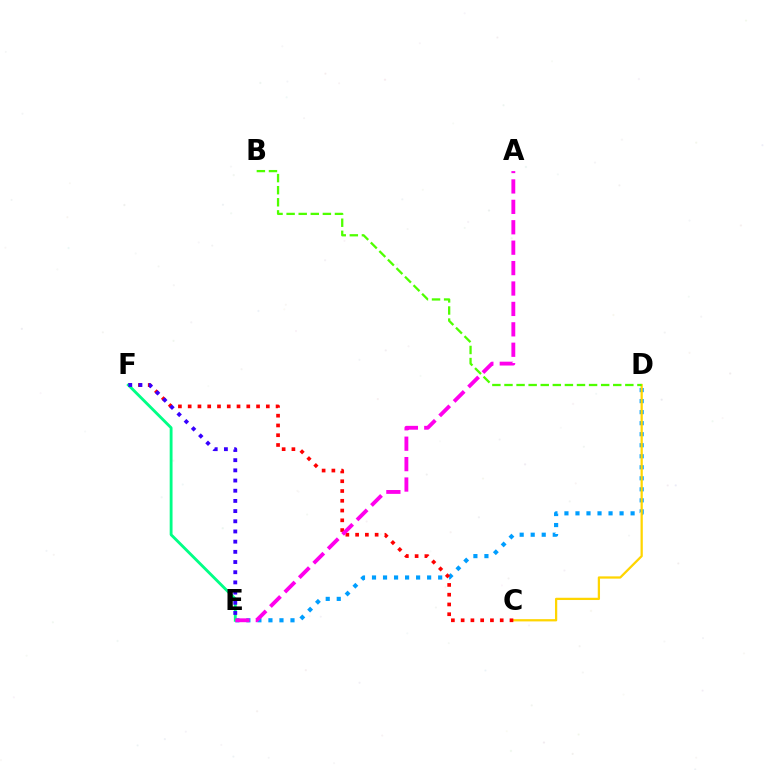{('D', 'E'): [{'color': '#009eff', 'line_style': 'dotted', 'thickness': 3.0}], ('C', 'D'): [{'color': '#ffd500', 'line_style': 'solid', 'thickness': 1.63}], ('B', 'D'): [{'color': '#4fff00', 'line_style': 'dashed', 'thickness': 1.64}], ('C', 'F'): [{'color': '#ff0000', 'line_style': 'dotted', 'thickness': 2.65}], ('E', 'F'): [{'color': '#00ff86', 'line_style': 'solid', 'thickness': 2.05}, {'color': '#3700ff', 'line_style': 'dotted', 'thickness': 2.77}], ('A', 'E'): [{'color': '#ff00ed', 'line_style': 'dashed', 'thickness': 2.77}]}